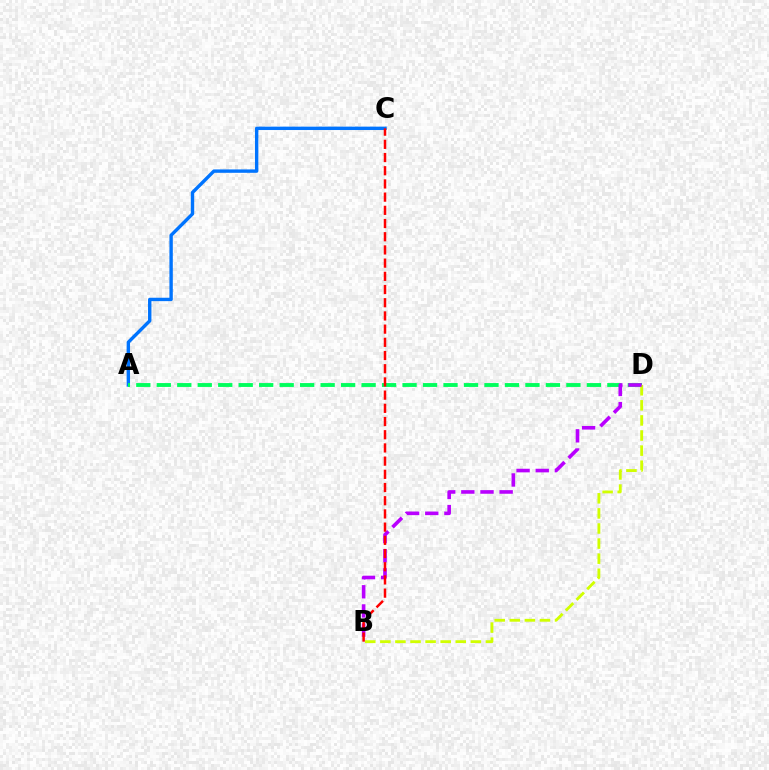{('A', 'C'): [{'color': '#0074ff', 'line_style': 'solid', 'thickness': 2.44}], ('A', 'D'): [{'color': '#00ff5c', 'line_style': 'dashed', 'thickness': 2.78}], ('B', 'D'): [{'color': '#d1ff00', 'line_style': 'dashed', 'thickness': 2.05}, {'color': '#b900ff', 'line_style': 'dashed', 'thickness': 2.6}], ('B', 'C'): [{'color': '#ff0000', 'line_style': 'dashed', 'thickness': 1.79}]}